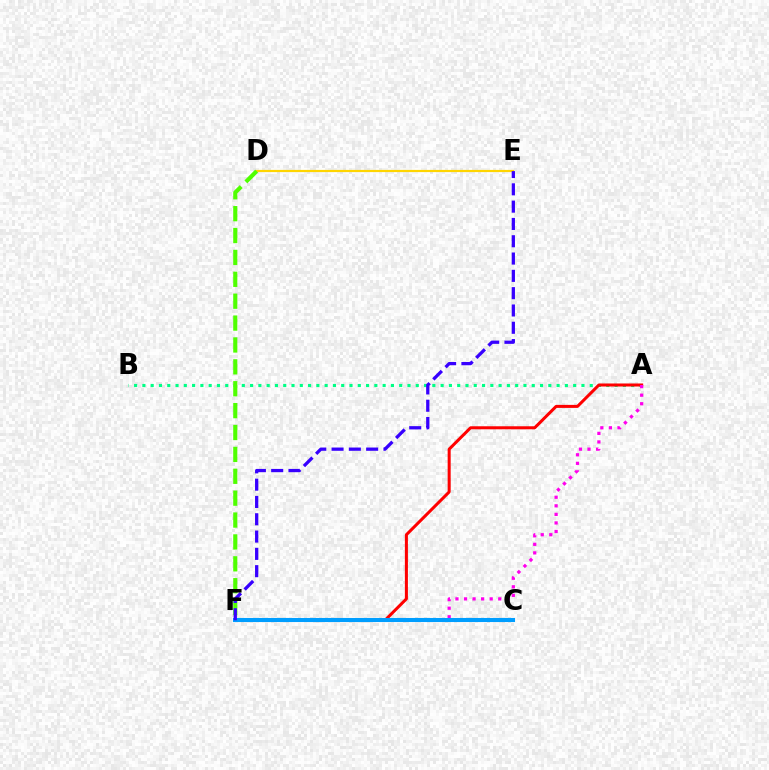{('A', 'B'): [{'color': '#00ff86', 'line_style': 'dotted', 'thickness': 2.25}], ('D', 'E'): [{'color': '#ffd500', 'line_style': 'solid', 'thickness': 1.58}], ('D', 'F'): [{'color': '#4fff00', 'line_style': 'dashed', 'thickness': 2.97}], ('A', 'F'): [{'color': '#ff0000', 'line_style': 'solid', 'thickness': 2.18}, {'color': '#ff00ed', 'line_style': 'dotted', 'thickness': 2.32}], ('C', 'F'): [{'color': '#009eff', 'line_style': 'solid', 'thickness': 2.94}], ('E', 'F'): [{'color': '#3700ff', 'line_style': 'dashed', 'thickness': 2.35}]}